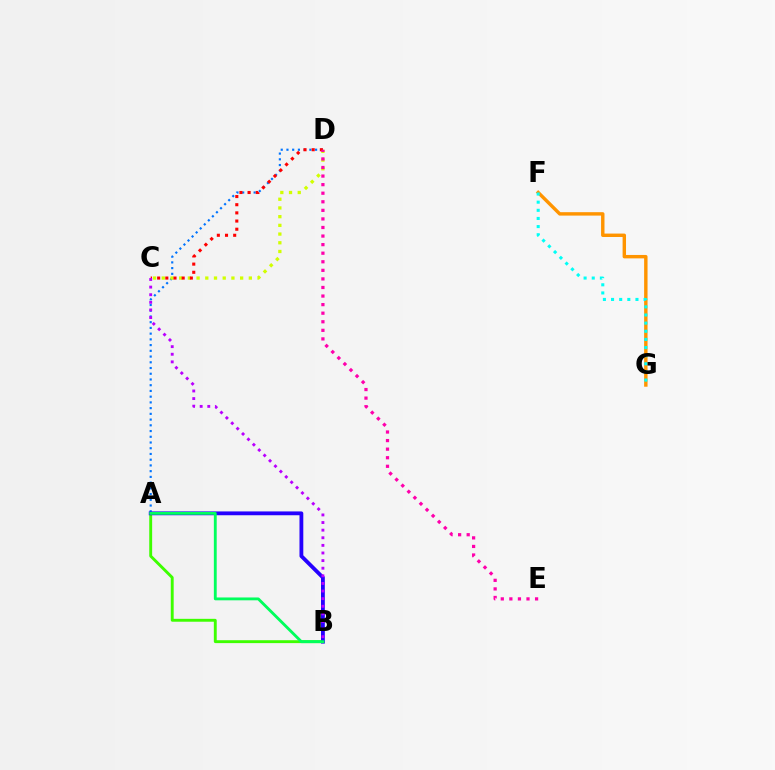{('A', 'B'): [{'color': '#3dff00', 'line_style': 'solid', 'thickness': 2.08}, {'color': '#2500ff', 'line_style': 'solid', 'thickness': 2.75}, {'color': '#00ff5c', 'line_style': 'solid', 'thickness': 2.05}], ('A', 'D'): [{'color': '#0074ff', 'line_style': 'dotted', 'thickness': 1.56}], ('C', 'D'): [{'color': '#d1ff00', 'line_style': 'dotted', 'thickness': 2.37}, {'color': '#ff0000', 'line_style': 'dotted', 'thickness': 2.22}], ('B', 'C'): [{'color': '#b900ff', 'line_style': 'dotted', 'thickness': 2.07}], ('F', 'G'): [{'color': '#ff9400', 'line_style': 'solid', 'thickness': 2.46}, {'color': '#00fff6', 'line_style': 'dotted', 'thickness': 2.21}], ('D', 'E'): [{'color': '#ff00ac', 'line_style': 'dotted', 'thickness': 2.33}]}